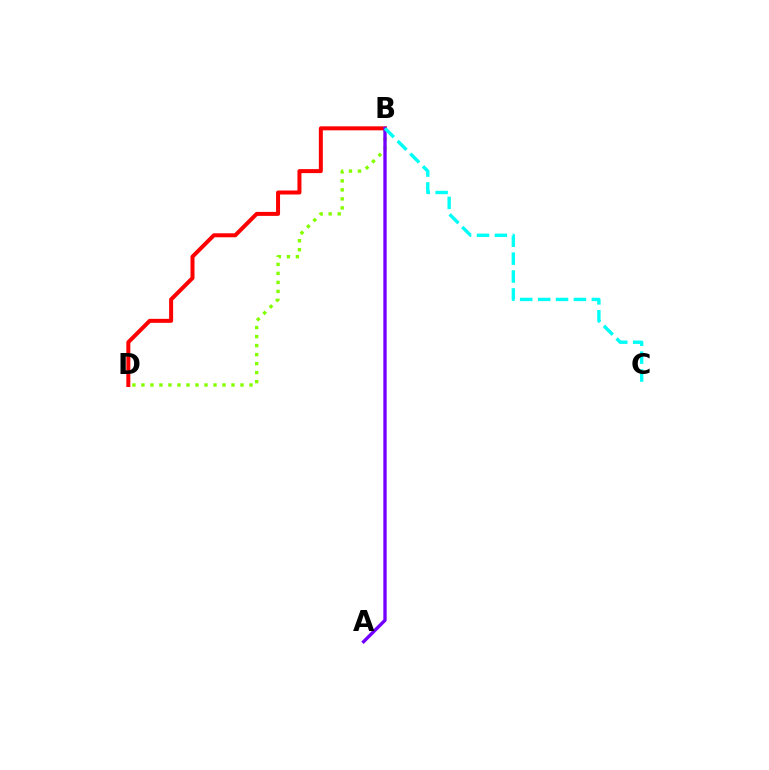{('B', 'D'): [{'color': '#84ff00', 'line_style': 'dotted', 'thickness': 2.45}, {'color': '#ff0000', 'line_style': 'solid', 'thickness': 2.88}], ('A', 'B'): [{'color': '#7200ff', 'line_style': 'solid', 'thickness': 2.41}], ('B', 'C'): [{'color': '#00fff6', 'line_style': 'dashed', 'thickness': 2.43}]}